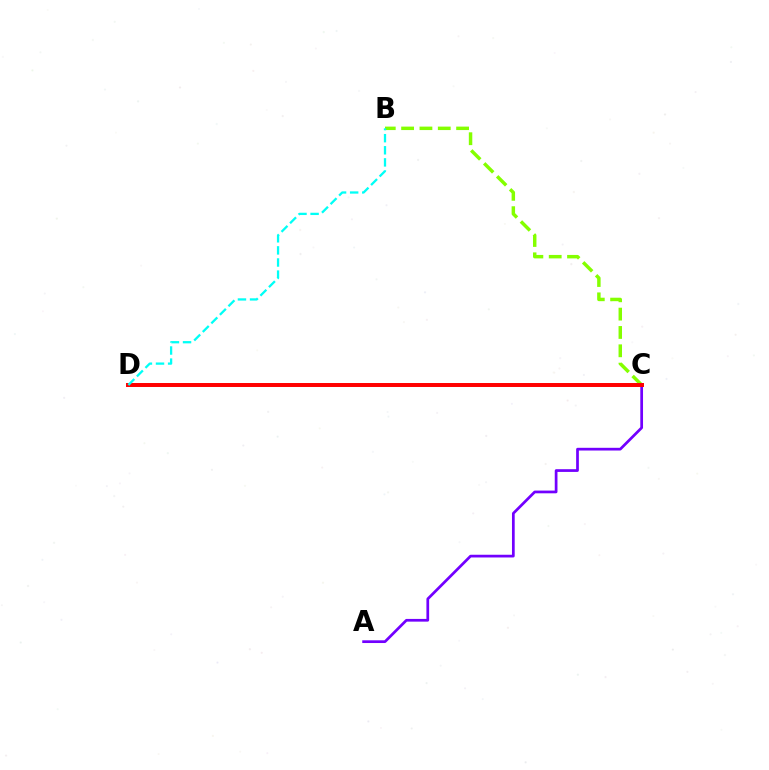{('B', 'C'): [{'color': '#84ff00', 'line_style': 'dashed', 'thickness': 2.49}], ('A', 'C'): [{'color': '#7200ff', 'line_style': 'solid', 'thickness': 1.96}], ('C', 'D'): [{'color': '#ff0000', 'line_style': 'solid', 'thickness': 2.86}], ('B', 'D'): [{'color': '#00fff6', 'line_style': 'dashed', 'thickness': 1.64}]}